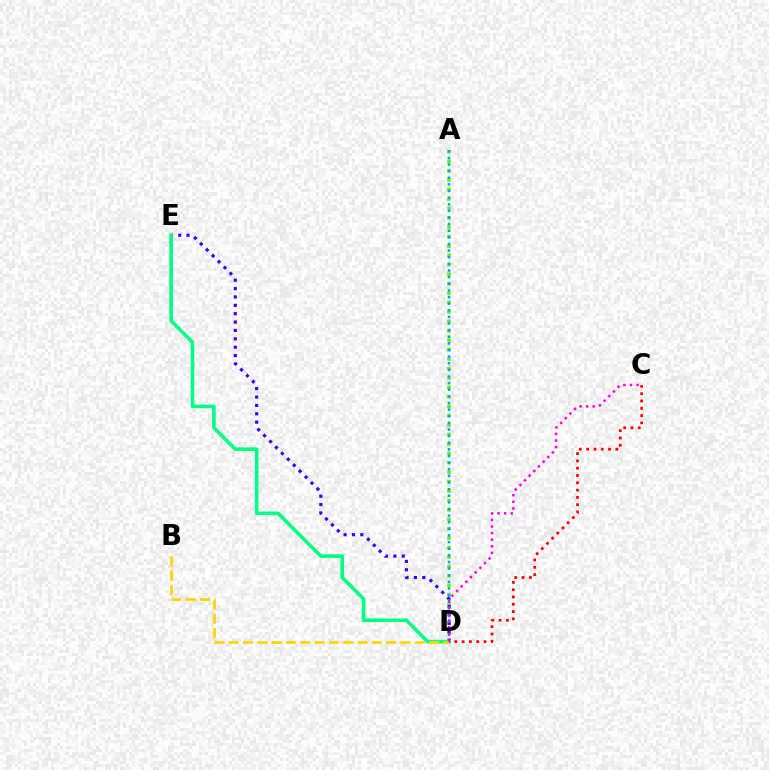{('A', 'D'): [{'color': '#4fff00', 'line_style': 'dotted', 'thickness': 2.56}, {'color': '#009eff', 'line_style': 'dotted', 'thickness': 1.8}], ('D', 'E'): [{'color': '#3700ff', 'line_style': 'dotted', 'thickness': 2.28}, {'color': '#00ff86', 'line_style': 'solid', 'thickness': 2.58}], ('B', 'D'): [{'color': '#ffd500', 'line_style': 'dashed', 'thickness': 1.94}], ('C', 'D'): [{'color': '#ff0000', 'line_style': 'dotted', 'thickness': 1.98}, {'color': '#ff00ed', 'line_style': 'dotted', 'thickness': 1.79}]}